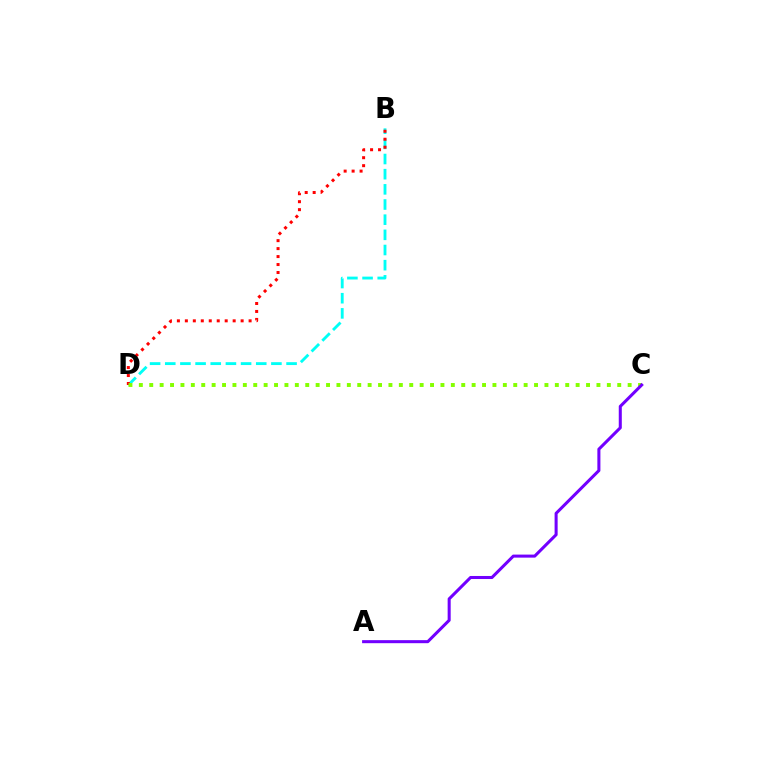{('B', 'D'): [{'color': '#00fff6', 'line_style': 'dashed', 'thickness': 2.06}, {'color': '#ff0000', 'line_style': 'dotted', 'thickness': 2.17}], ('C', 'D'): [{'color': '#84ff00', 'line_style': 'dotted', 'thickness': 2.83}], ('A', 'C'): [{'color': '#7200ff', 'line_style': 'solid', 'thickness': 2.19}]}